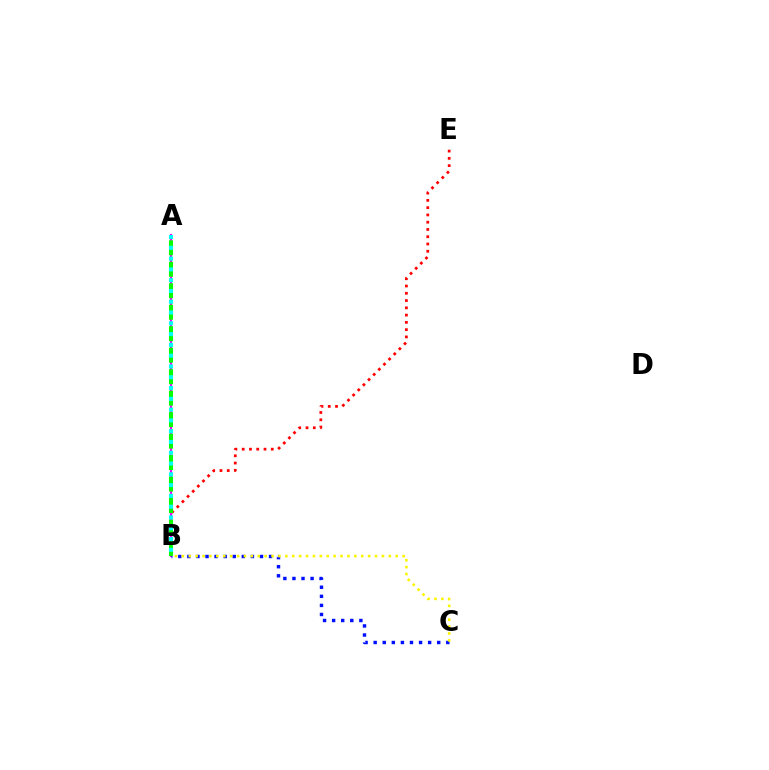{('B', 'E'): [{'color': '#ff0000', 'line_style': 'dotted', 'thickness': 1.97}], ('A', 'B'): [{'color': '#ee00ff', 'line_style': 'solid', 'thickness': 1.56}, {'color': '#08ff00', 'line_style': 'dashed', 'thickness': 2.92}, {'color': '#00fff6', 'line_style': 'dotted', 'thickness': 2.93}], ('B', 'C'): [{'color': '#0010ff', 'line_style': 'dotted', 'thickness': 2.47}, {'color': '#fcf500', 'line_style': 'dotted', 'thickness': 1.87}]}